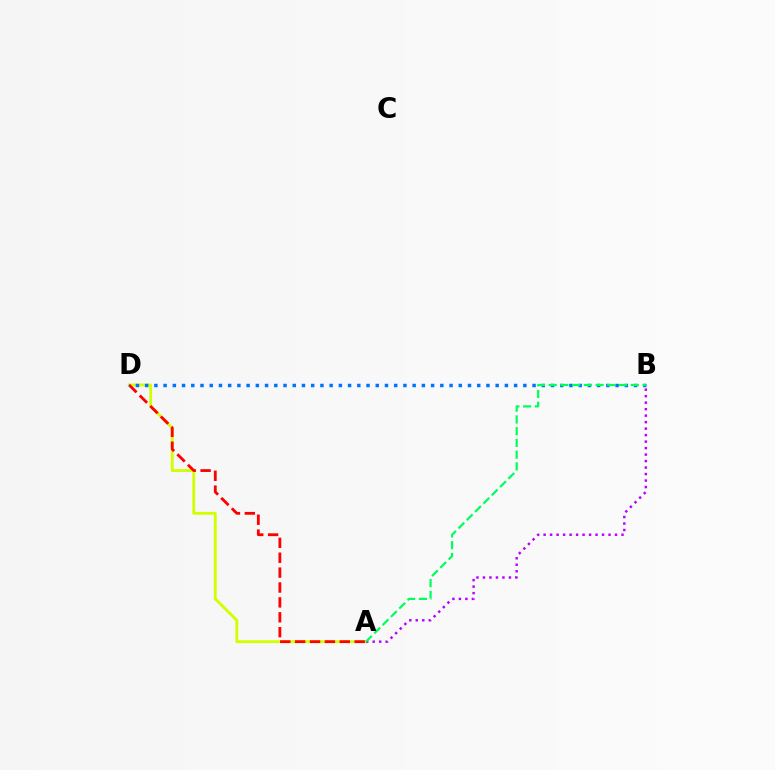{('A', 'D'): [{'color': '#d1ff00', 'line_style': 'solid', 'thickness': 2.06}, {'color': '#ff0000', 'line_style': 'dashed', 'thickness': 2.02}], ('B', 'D'): [{'color': '#0074ff', 'line_style': 'dotted', 'thickness': 2.51}], ('A', 'B'): [{'color': '#b900ff', 'line_style': 'dotted', 'thickness': 1.76}, {'color': '#00ff5c', 'line_style': 'dashed', 'thickness': 1.59}]}